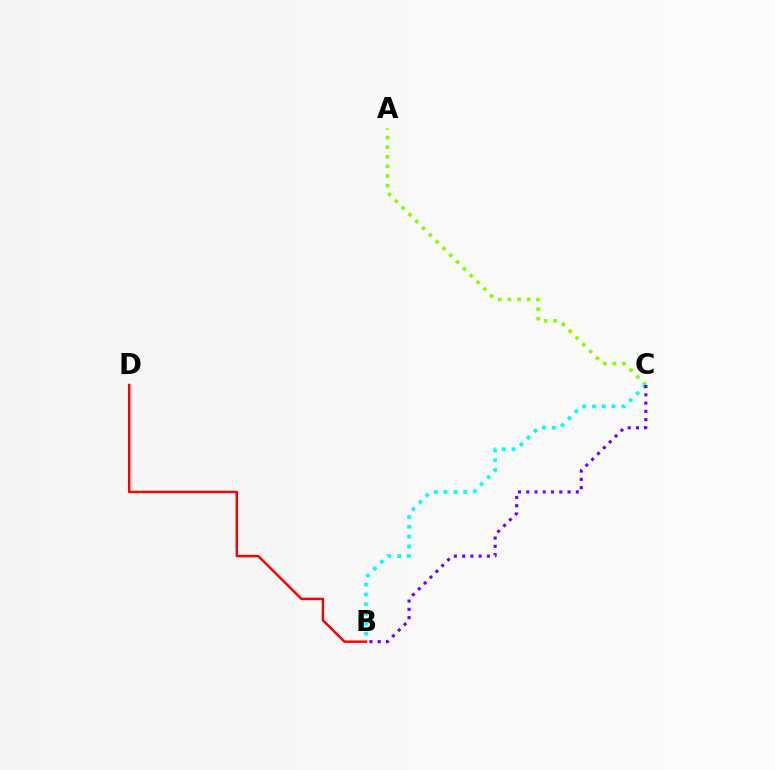{('A', 'C'): [{'color': '#84ff00', 'line_style': 'dotted', 'thickness': 2.61}], ('B', 'C'): [{'color': '#00fff6', 'line_style': 'dotted', 'thickness': 2.67}, {'color': '#7200ff', 'line_style': 'dotted', 'thickness': 2.25}], ('B', 'D'): [{'color': '#ff0000', 'line_style': 'solid', 'thickness': 1.77}]}